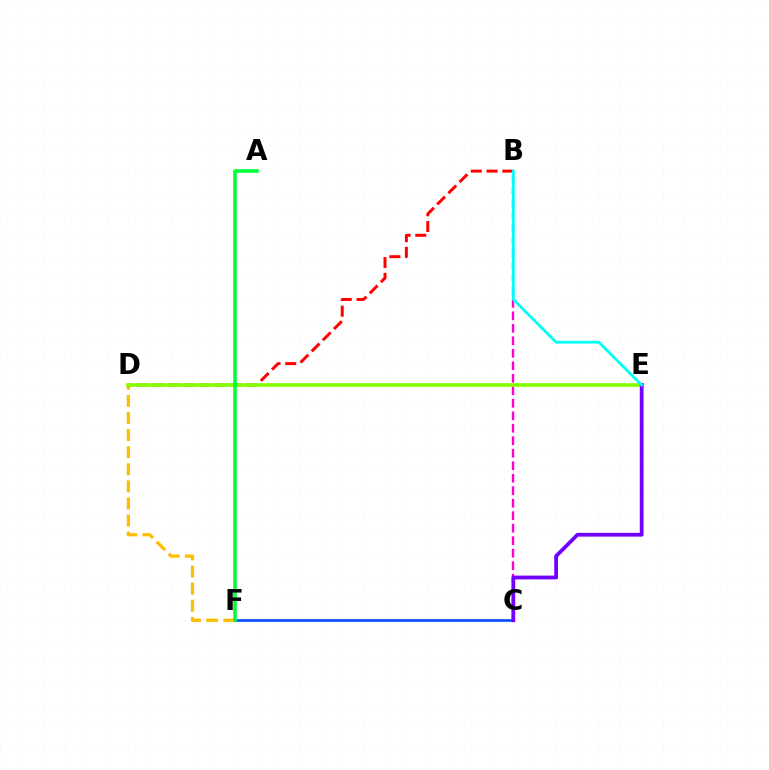{('D', 'F'): [{'color': '#ffbd00', 'line_style': 'dashed', 'thickness': 2.32}], ('C', 'F'): [{'color': '#004bff', 'line_style': 'solid', 'thickness': 1.88}], ('B', 'D'): [{'color': '#ff0000', 'line_style': 'dashed', 'thickness': 2.14}], ('B', 'C'): [{'color': '#ff00cf', 'line_style': 'dashed', 'thickness': 1.7}], ('D', 'E'): [{'color': '#84ff00', 'line_style': 'solid', 'thickness': 2.64}], ('C', 'E'): [{'color': '#7200ff', 'line_style': 'solid', 'thickness': 2.72}], ('A', 'F'): [{'color': '#00ff39', 'line_style': 'solid', 'thickness': 2.56}], ('B', 'E'): [{'color': '#00fff6', 'line_style': 'solid', 'thickness': 1.99}]}